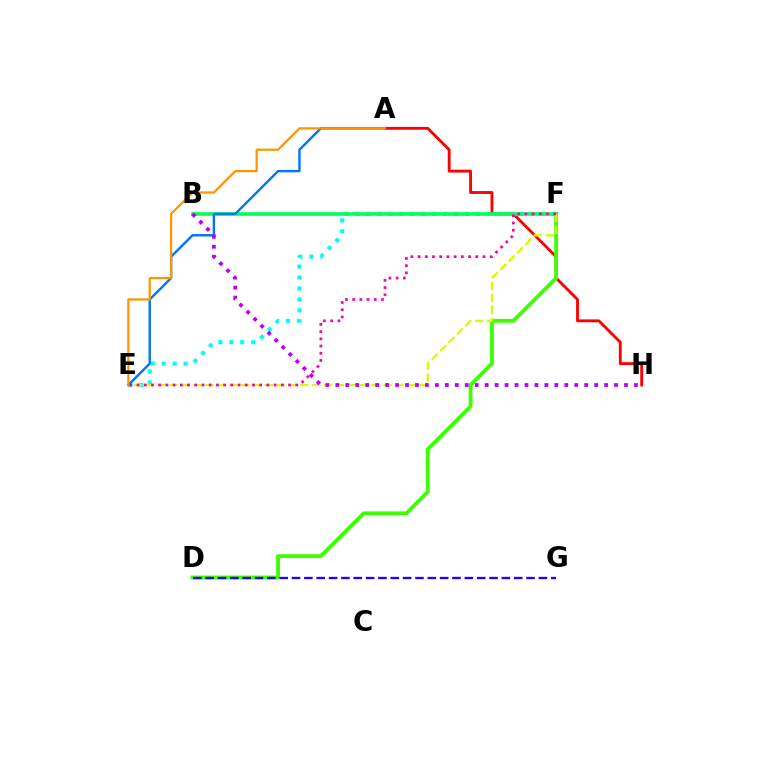{('A', 'H'): [{'color': '#ff0000', 'line_style': 'solid', 'thickness': 2.05}], ('D', 'F'): [{'color': '#3dff00', 'line_style': 'solid', 'thickness': 2.75}], ('E', 'F'): [{'color': '#00fff6', 'line_style': 'dotted', 'thickness': 2.97}, {'color': '#d1ff00', 'line_style': 'dashed', 'thickness': 1.62}, {'color': '#ff00ac', 'line_style': 'dotted', 'thickness': 1.96}], ('B', 'F'): [{'color': '#00ff5c', 'line_style': 'solid', 'thickness': 2.58}], ('D', 'G'): [{'color': '#2500ff', 'line_style': 'dashed', 'thickness': 1.68}], ('A', 'E'): [{'color': '#0074ff', 'line_style': 'solid', 'thickness': 1.73}, {'color': '#ff9400', 'line_style': 'solid', 'thickness': 1.59}], ('B', 'H'): [{'color': '#b900ff', 'line_style': 'dotted', 'thickness': 2.7}]}